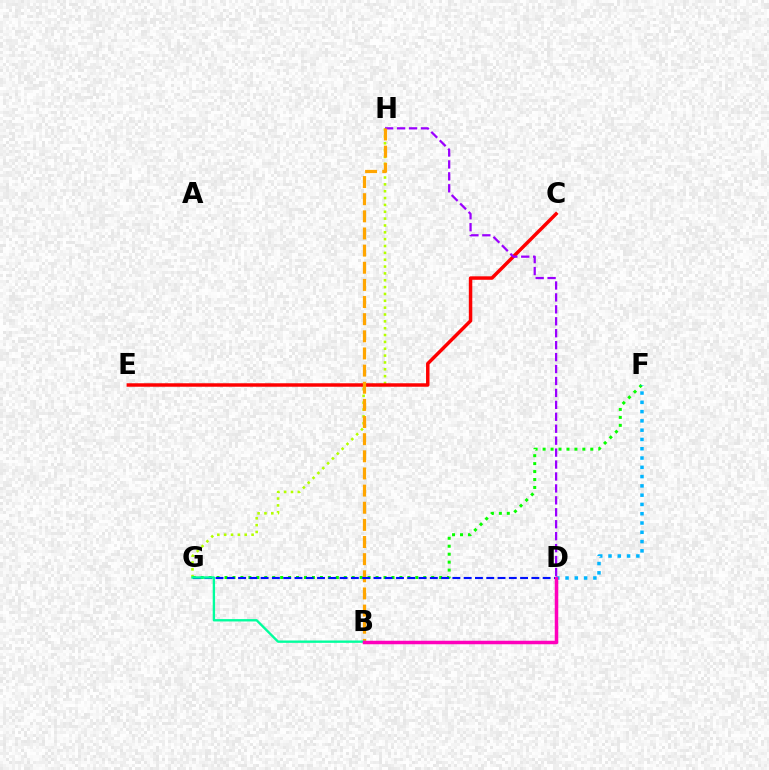{('G', 'H'): [{'color': '#b3ff00', 'line_style': 'dotted', 'thickness': 1.86}], ('C', 'E'): [{'color': '#ff0000', 'line_style': 'solid', 'thickness': 2.5}], ('F', 'G'): [{'color': '#08ff00', 'line_style': 'dotted', 'thickness': 2.16}], ('D', 'F'): [{'color': '#00b5ff', 'line_style': 'dotted', 'thickness': 2.52}], ('D', 'H'): [{'color': '#9b00ff', 'line_style': 'dashed', 'thickness': 1.62}], ('B', 'H'): [{'color': '#ffa500', 'line_style': 'dashed', 'thickness': 2.33}], ('D', 'G'): [{'color': '#0010ff', 'line_style': 'dashed', 'thickness': 1.53}], ('B', 'G'): [{'color': '#00ff9d', 'line_style': 'solid', 'thickness': 1.7}], ('B', 'D'): [{'color': '#ff00bd', 'line_style': 'solid', 'thickness': 2.52}]}